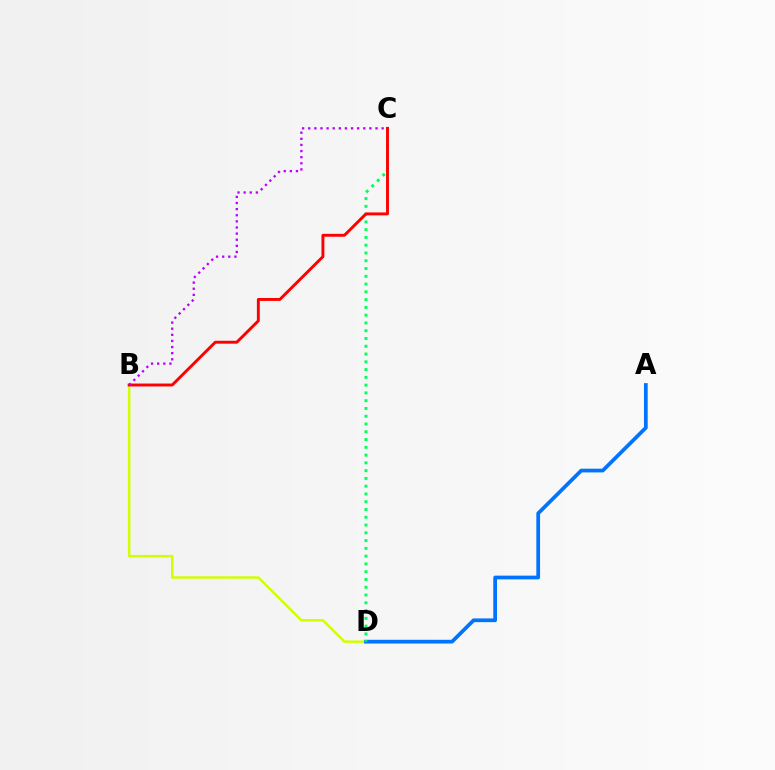{('B', 'D'): [{'color': '#d1ff00', 'line_style': 'solid', 'thickness': 1.77}], ('A', 'D'): [{'color': '#0074ff', 'line_style': 'solid', 'thickness': 2.69}], ('C', 'D'): [{'color': '#00ff5c', 'line_style': 'dotted', 'thickness': 2.11}], ('B', 'C'): [{'color': '#ff0000', 'line_style': 'solid', 'thickness': 2.1}, {'color': '#b900ff', 'line_style': 'dotted', 'thickness': 1.66}]}